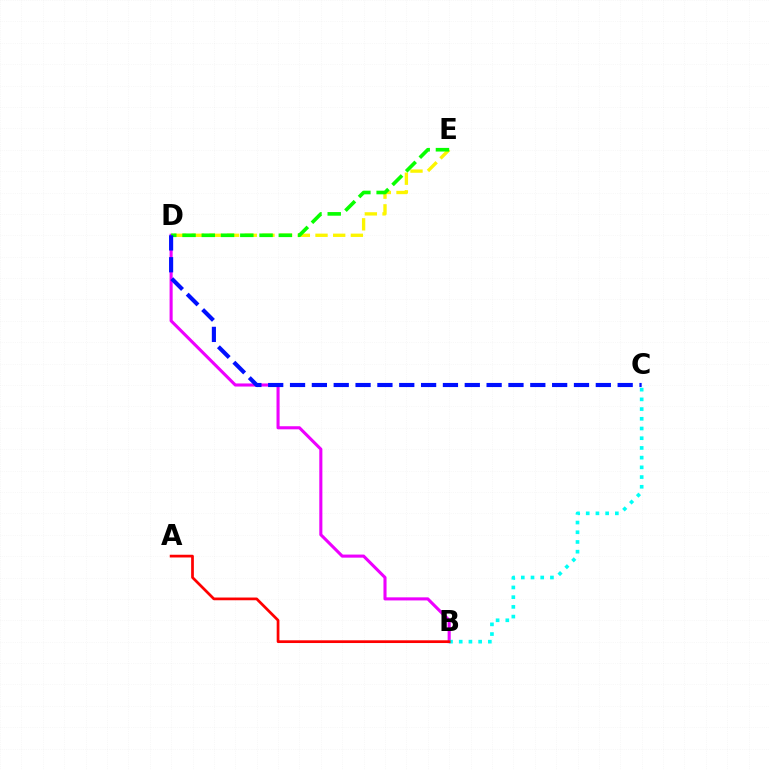{('D', 'E'): [{'color': '#fcf500', 'line_style': 'dashed', 'thickness': 2.4}, {'color': '#08ff00', 'line_style': 'dashed', 'thickness': 2.62}], ('B', 'D'): [{'color': '#ee00ff', 'line_style': 'solid', 'thickness': 2.22}], ('B', 'C'): [{'color': '#00fff6', 'line_style': 'dotted', 'thickness': 2.64}], ('A', 'B'): [{'color': '#ff0000', 'line_style': 'solid', 'thickness': 1.96}], ('C', 'D'): [{'color': '#0010ff', 'line_style': 'dashed', 'thickness': 2.97}]}